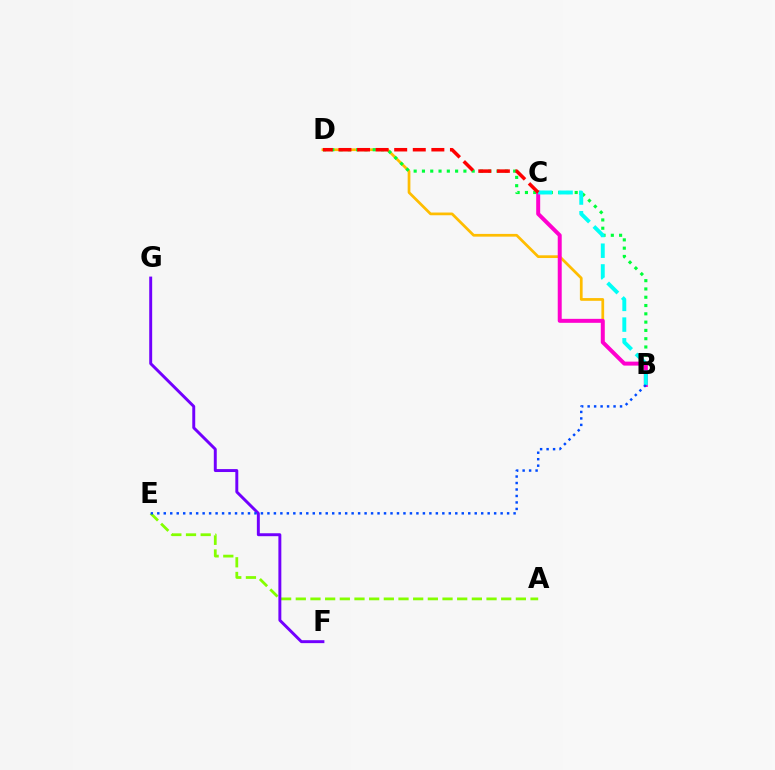{('A', 'E'): [{'color': '#84ff00', 'line_style': 'dashed', 'thickness': 1.99}], ('B', 'D'): [{'color': '#ffbd00', 'line_style': 'solid', 'thickness': 1.97}, {'color': '#00ff39', 'line_style': 'dotted', 'thickness': 2.25}], ('F', 'G'): [{'color': '#7200ff', 'line_style': 'solid', 'thickness': 2.12}], ('B', 'C'): [{'color': '#ff00cf', 'line_style': 'solid', 'thickness': 2.86}, {'color': '#00fff6', 'line_style': 'dashed', 'thickness': 2.81}], ('C', 'D'): [{'color': '#ff0000', 'line_style': 'dashed', 'thickness': 2.52}], ('B', 'E'): [{'color': '#004bff', 'line_style': 'dotted', 'thickness': 1.76}]}